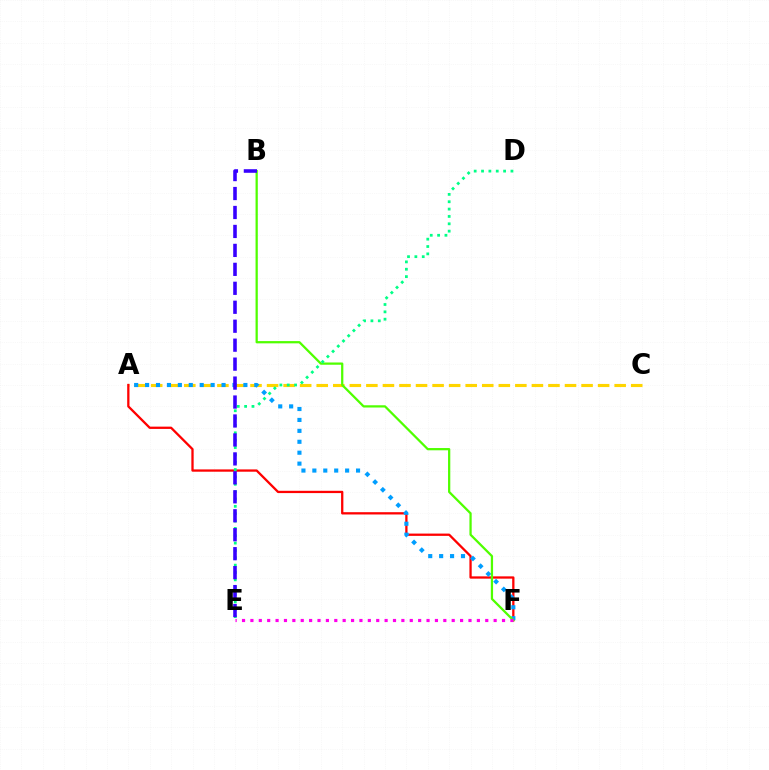{('A', 'C'): [{'color': '#ffd500', 'line_style': 'dashed', 'thickness': 2.25}], ('A', 'F'): [{'color': '#ff0000', 'line_style': 'solid', 'thickness': 1.65}, {'color': '#009eff', 'line_style': 'dotted', 'thickness': 2.97}], ('B', 'F'): [{'color': '#4fff00', 'line_style': 'solid', 'thickness': 1.62}], ('D', 'E'): [{'color': '#00ff86', 'line_style': 'dotted', 'thickness': 2.0}], ('E', 'F'): [{'color': '#ff00ed', 'line_style': 'dotted', 'thickness': 2.28}], ('B', 'E'): [{'color': '#3700ff', 'line_style': 'dashed', 'thickness': 2.58}]}